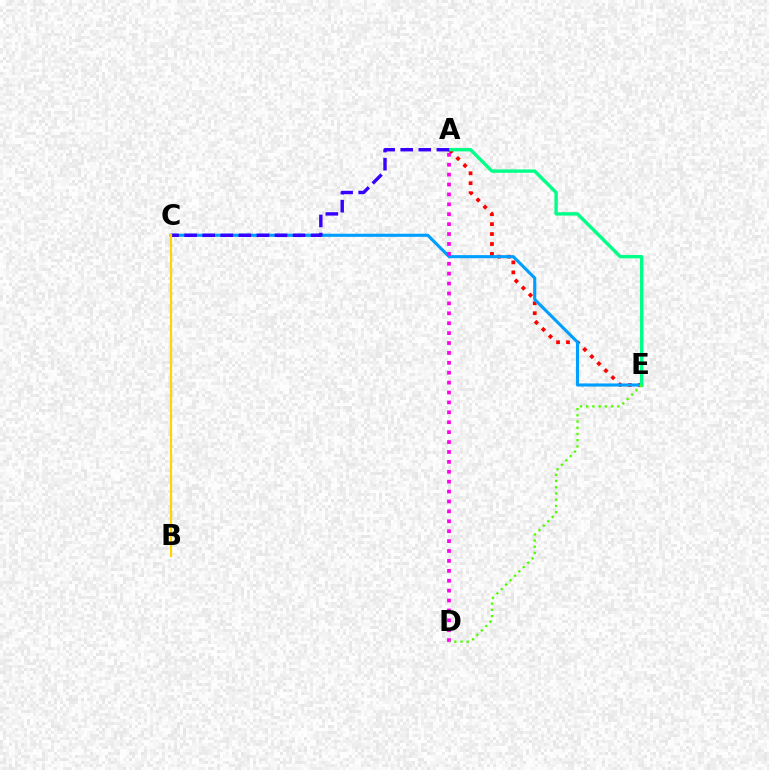{('A', 'E'): [{'color': '#ff0000', 'line_style': 'dotted', 'thickness': 2.7}, {'color': '#00ff86', 'line_style': 'solid', 'thickness': 2.42}], ('C', 'E'): [{'color': '#009eff', 'line_style': 'solid', 'thickness': 2.23}], ('A', 'D'): [{'color': '#ff00ed', 'line_style': 'dotted', 'thickness': 2.69}], ('A', 'C'): [{'color': '#3700ff', 'line_style': 'dashed', 'thickness': 2.45}], ('B', 'C'): [{'color': '#ffd500', 'line_style': 'solid', 'thickness': 1.62}], ('D', 'E'): [{'color': '#4fff00', 'line_style': 'dotted', 'thickness': 1.69}]}